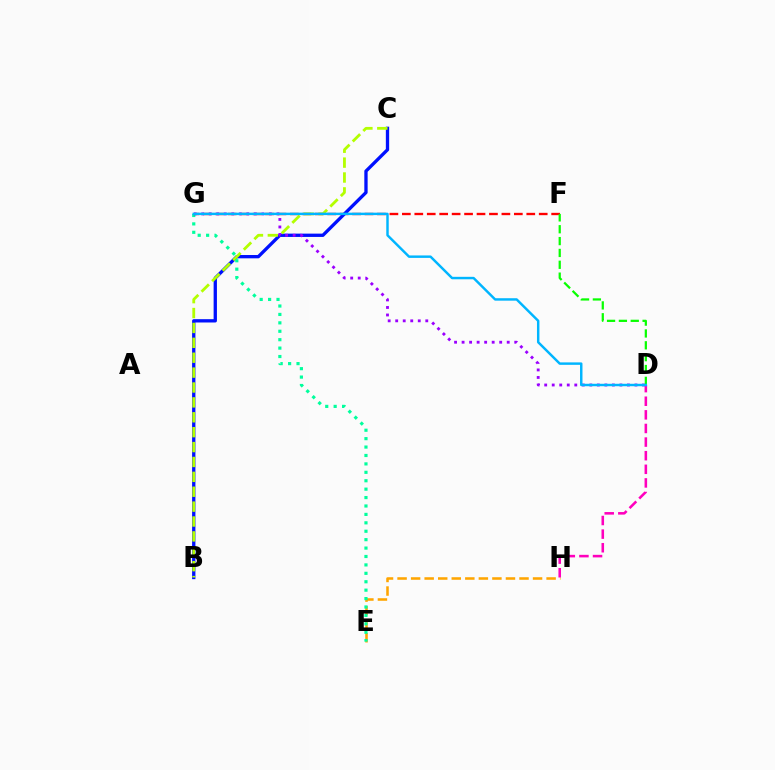{('F', 'G'): [{'color': '#ff0000', 'line_style': 'dashed', 'thickness': 1.69}], ('B', 'C'): [{'color': '#0010ff', 'line_style': 'solid', 'thickness': 2.39}, {'color': '#b3ff00', 'line_style': 'dashed', 'thickness': 2.02}], ('E', 'H'): [{'color': '#ffa500', 'line_style': 'dashed', 'thickness': 1.84}], ('E', 'G'): [{'color': '#00ff9d', 'line_style': 'dotted', 'thickness': 2.29}], ('D', 'H'): [{'color': '#ff00bd', 'line_style': 'dashed', 'thickness': 1.85}], ('D', 'G'): [{'color': '#9b00ff', 'line_style': 'dotted', 'thickness': 2.04}, {'color': '#00b5ff', 'line_style': 'solid', 'thickness': 1.76}], ('D', 'F'): [{'color': '#08ff00', 'line_style': 'dashed', 'thickness': 1.61}]}